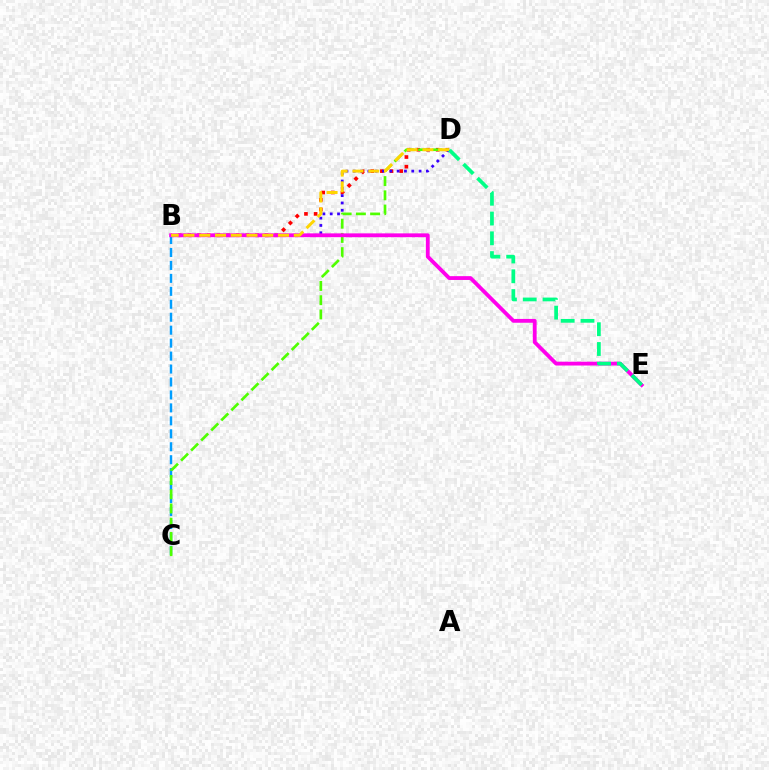{('B', 'D'): [{'color': '#ff0000', 'line_style': 'dotted', 'thickness': 2.62}, {'color': '#3700ff', 'line_style': 'dotted', 'thickness': 1.99}, {'color': '#ffd500', 'line_style': 'dashed', 'thickness': 2.14}], ('B', 'C'): [{'color': '#009eff', 'line_style': 'dashed', 'thickness': 1.76}], ('C', 'D'): [{'color': '#4fff00', 'line_style': 'dashed', 'thickness': 1.93}], ('B', 'E'): [{'color': '#ff00ed', 'line_style': 'solid', 'thickness': 2.75}], ('D', 'E'): [{'color': '#00ff86', 'line_style': 'dashed', 'thickness': 2.69}]}